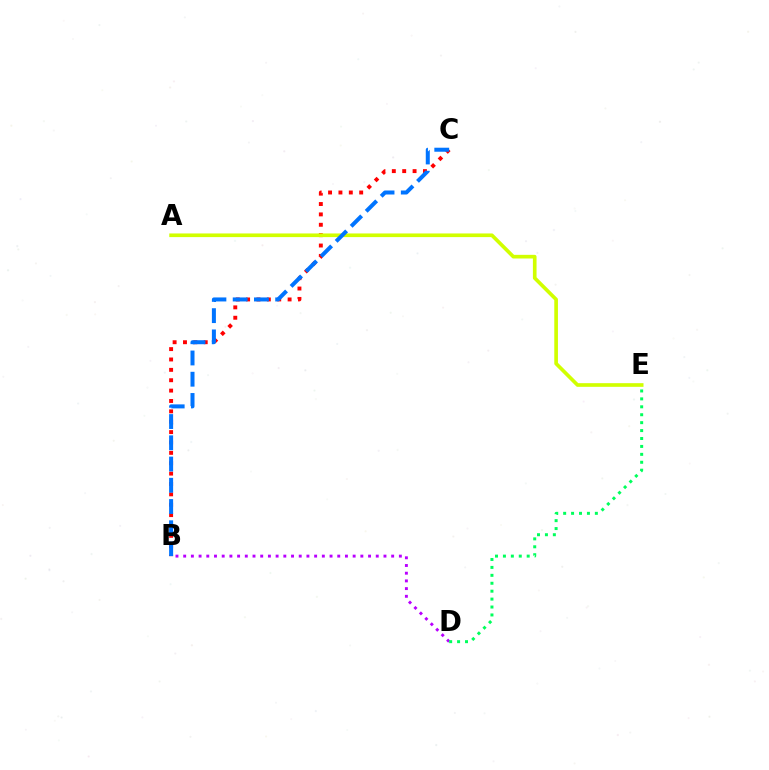{('B', 'D'): [{'color': '#b900ff', 'line_style': 'dotted', 'thickness': 2.09}], ('B', 'C'): [{'color': '#ff0000', 'line_style': 'dotted', 'thickness': 2.82}, {'color': '#0074ff', 'line_style': 'dashed', 'thickness': 2.89}], ('D', 'E'): [{'color': '#00ff5c', 'line_style': 'dotted', 'thickness': 2.15}], ('A', 'E'): [{'color': '#d1ff00', 'line_style': 'solid', 'thickness': 2.63}]}